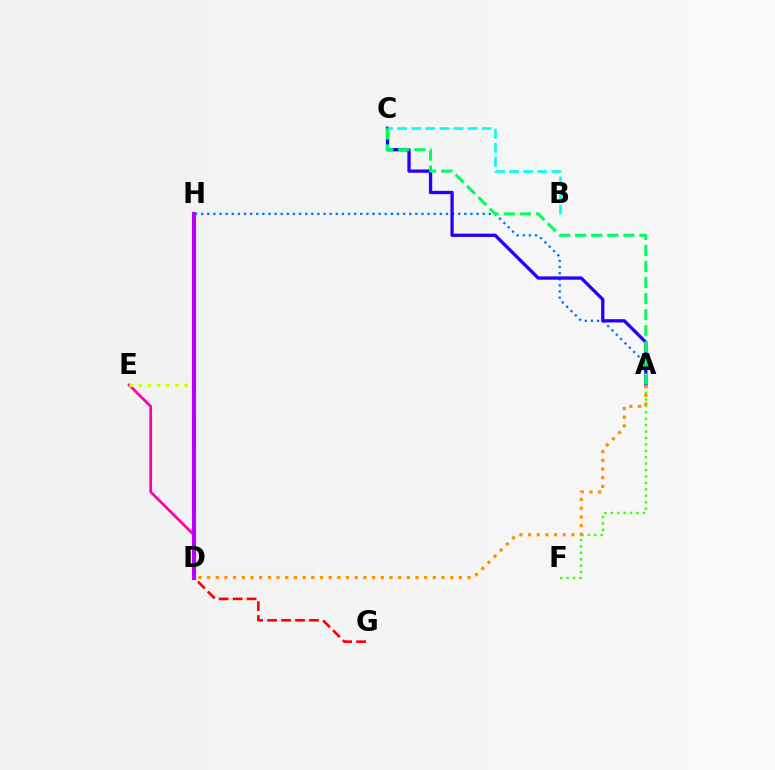{('D', 'E'): [{'color': '#ff00ac', 'line_style': 'solid', 'thickness': 1.97}, {'color': '#d1ff00', 'line_style': 'dotted', 'thickness': 2.48}], ('A', 'H'): [{'color': '#0074ff', 'line_style': 'dotted', 'thickness': 1.66}], ('A', 'C'): [{'color': '#2500ff', 'line_style': 'solid', 'thickness': 2.38}, {'color': '#00ff5c', 'line_style': 'dashed', 'thickness': 2.18}], ('B', 'C'): [{'color': '#00fff6', 'line_style': 'dashed', 'thickness': 1.91}], ('A', 'F'): [{'color': '#3dff00', 'line_style': 'dotted', 'thickness': 1.74}], ('A', 'D'): [{'color': '#ff9400', 'line_style': 'dotted', 'thickness': 2.36}], ('D', 'G'): [{'color': '#ff0000', 'line_style': 'dashed', 'thickness': 1.9}], ('D', 'H'): [{'color': '#b900ff', 'line_style': 'solid', 'thickness': 2.96}]}